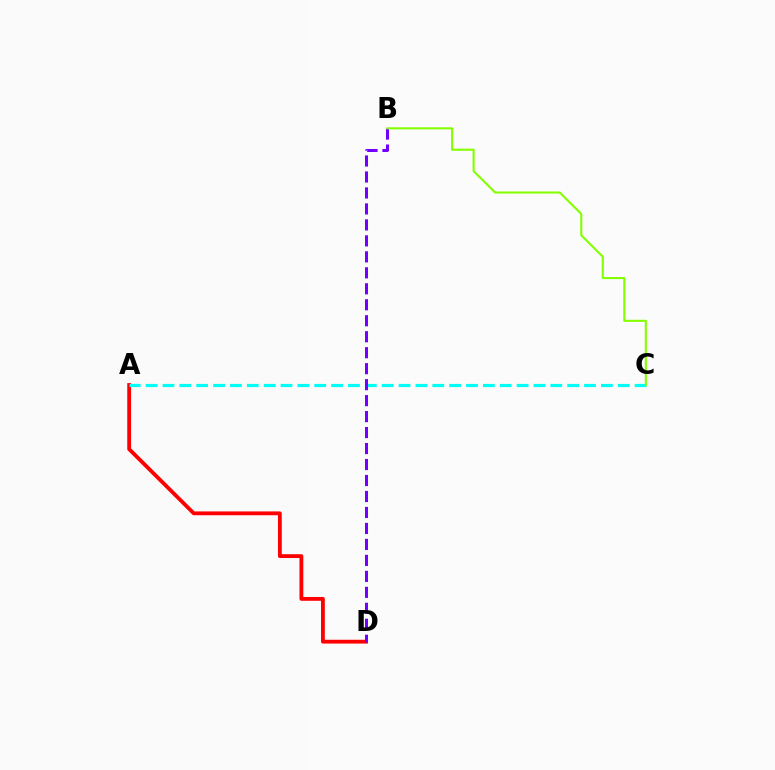{('A', 'D'): [{'color': '#ff0000', 'line_style': 'solid', 'thickness': 2.75}], ('A', 'C'): [{'color': '#00fff6', 'line_style': 'dashed', 'thickness': 2.29}], ('B', 'D'): [{'color': '#7200ff', 'line_style': 'dashed', 'thickness': 2.17}], ('B', 'C'): [{'color': '#84ff00', 'line_style': 'solid', 'thickness': 1.51}]}